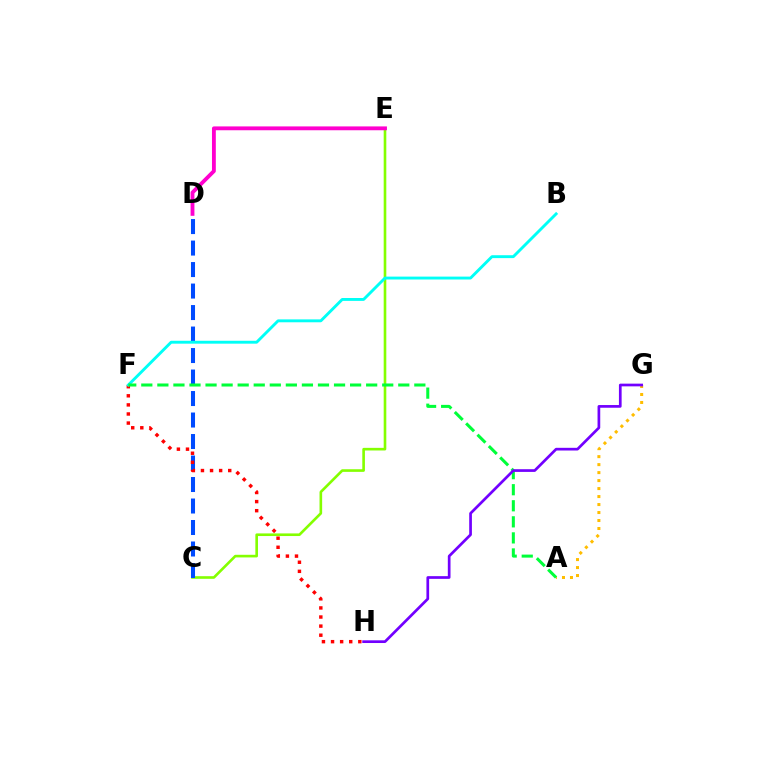{('C', 'E'): [{'color': '#84ff00', 'line_style': 'solid', 'thickness': 1.89}], ('C', 'D'): [{'color': '#004bff', 'line_style': 'dashed', 'thickness': 2.92}], ('D', 'E'): [{'color': '#ff00cf', 'line_style': 'solid', 'thickness': 2.77}], ('F', 'H'): [{'color': '#ff0000', 'line_style': 'dotted', 'thickness': 2.47}], ('A', 'G'): [{'color': '#ffbd00', 'line_style': 'dotted', 'thickness': 2.17}], ('B', 'F'): [{'color': '#00fff6', 'line_style': 'solid', 'thickness': 2.08}], ('A', 'F'): [{'color': '#00ff39', 'line_style': 'dashed', 'thickness': 2.18}], ('G', 'H'): [{'color': '#7200ff', 'line_style': 'solid', 'thickness': 1.94}]}